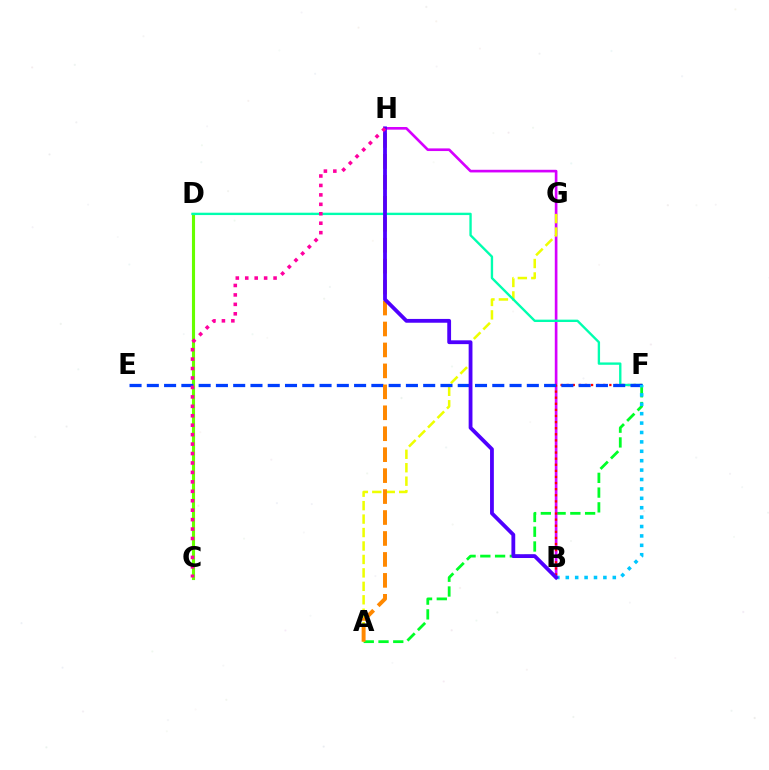{('A', 'F'): [{'color': '#00ff27', 'line_style': 'dashed', 'thickness': 2.0}], ('B', 'H'): [{'color': '#d600ff', 'line_style': 'solid', 'thickness': 1.91}, {'color': '#4f00ff', 'line_style': 'solid', 'thickness': 2.74}], ('C', 'D'): [{'color': '#66ff00', 'line_style': 'solid', 'thickness': 2.24}], ('B', 'F'): [{'color': '#ff0000', 'line_style': 'dotted', 'thickness': 1.66}, {'color': '#00c7ff', 'line_style': 'dotted', 'thickness': 2.55}], ('A', 'G'): [{'color': '#eeff00', 'line_style': 'dashed', 'thickness': 1.83}], ('D', 'F'): [{'color': '#00ffaf', 'line_style': 'solid', 'thickness': 1.7}], ('E', 'F'): [{'color': '#003fff', 'line_style': 'dashed', 'thickness': 2.35}], ('A', 'H'): [{'color': '#ff8800', 'line_style': 'dashed', 'thickness': 2.85}], ('C', 'H'): [{'color': '#ff00a0', 'line_style': 'dotted', 'thickness': 2.57}]}